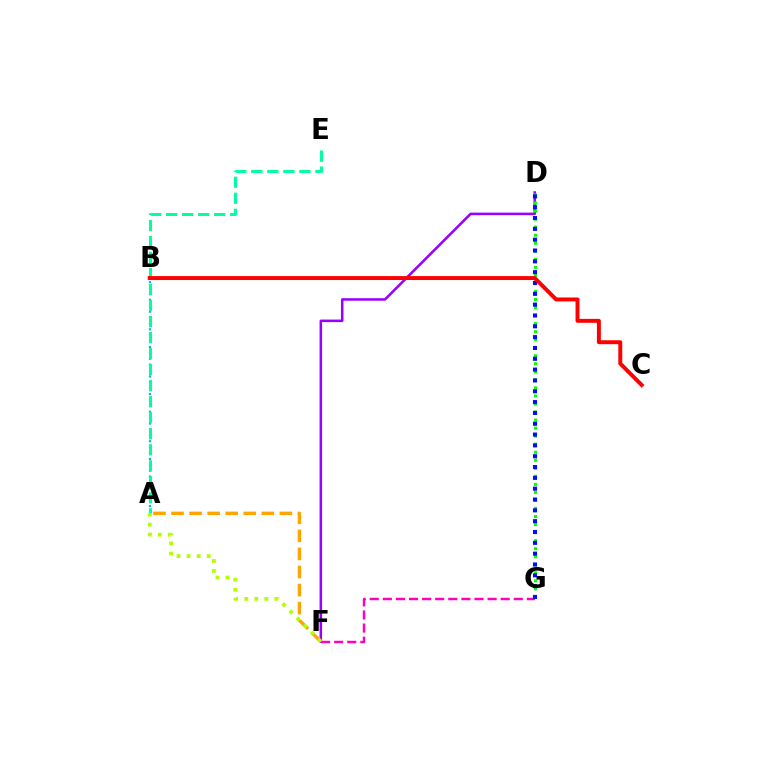{('D', 'F'): [{'color': '#9b00ff', 'line_style': 'solid', 'thickness': 1.83}], ('A', 'F'): [{'color': '#ffa500', 'line_style': 'dashed', 'thickness': 2.45}, {'color': '#b3ff00', 'line_style': 'dotted', 'thickness': 2.73}], ('A', 'B'): [{'color': '#00b5ff', 'line_style': 'dotted', 'thickness': 1.6}], ('F', 'G'): [{'color': '#ff00bd', 'line_style': 'dashed', 'thickness': 1.78}], ('A', 'E'): [{'color': '#00ff9d', 'line_style': 'dashed', 'thickness': 2.18}], ('D', 'G'): [{'color': '#08ff00', 'line_style': 'dotted', 'thickness': 2.18}, {'color': '#0010ff', 'line_style': 'dotted', 'thickness': 2.94}], ('B', 'C'): [{'color': '#ff0000', 'line_style': 'solid', 'thickness': 2.83}]}